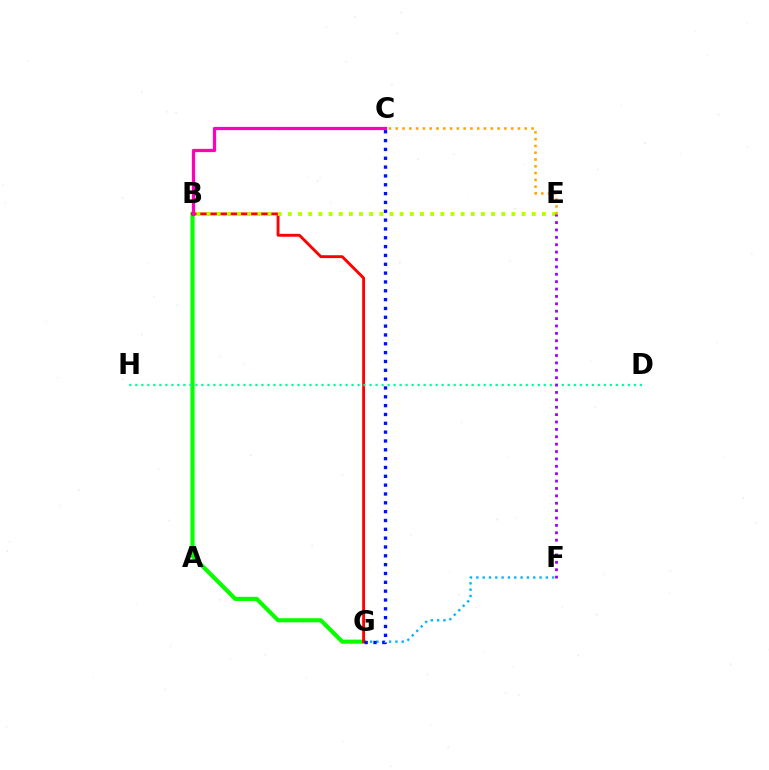{('B', 'G'): [{'color': '#08ff00', 'line_style': 'solid', 'thickness': 2.99}, {'color': '#ff0000', 'line_style': 'solid', 'thickness': 2.07}], ('F', 'G'): [{'color': '#00b5ff', 'line_style': 'dotted', 'thickness': 1.72}], ('D', 'H'): [{'color': '#00ff9d', 'line_style': 'dotted', 'thickness': 1.63}], ('B', 'E'): [{'color': '#b3ff00', 'line_style': 'dotted', 'thickness': 2.76}], ('C', 'E'): [{'color': '#ffa500', 'line_style': 'dotted', 'thickness': 1.85}], ('B', 'C'): [{'color': '#ff00bd', 'line_style': 'solid', 'thickness': 2.34}], ('E', 'F'): [{'color': '#9b00ff', 'line_style': 'dotted', 'thickness': 2.01}], ('C', 'G'): [{'color': '#0010ff', 'line_style': 'dotted', 'thickness': 2.4}]}